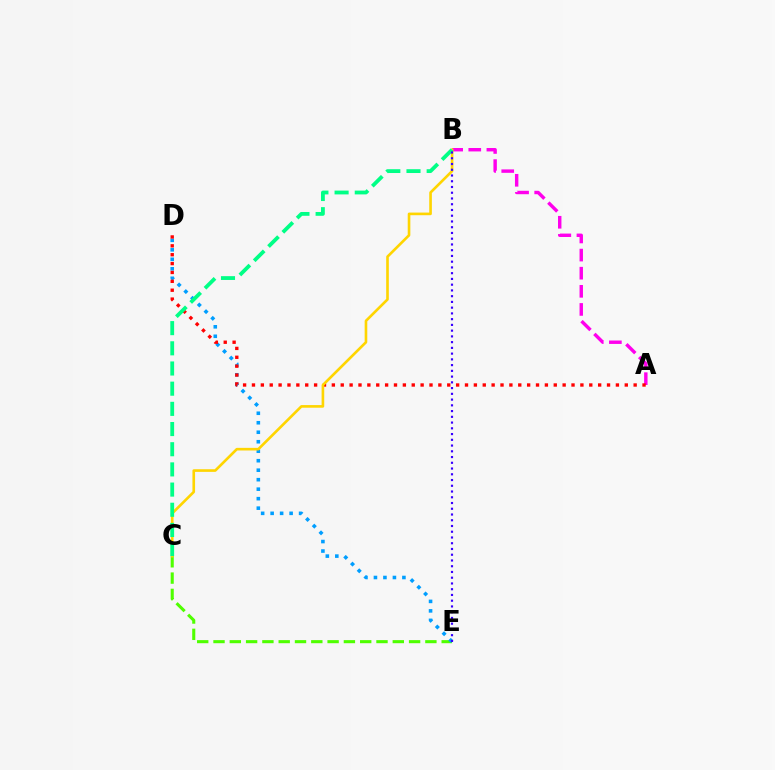{('C', 'E'): [{'color': '#4fff00', 'line_style': 'dashed', 'thickness': 2.21}], ('D', 'E'): [{'color': '#009eff', 'line_style': 'dotted', 'thickness': 2.58}], ('A', 'B'): [{'color': '#ff00ed', 'line_style': 'dashed', 'thickness': 2.46}], ('A', 'D'): [{'color': '#ff0000', 'line_style': 'dotted', 'thickness': 2.41}], ('B', 'C'): [{'color': '#ffd500', 'line_style': 'solid', 'thickness': 1.9}, {'color': '#00ff86', 'line_style': 'dashed', 'thickness': 2.74}], ('B', 'E'): [{'color': '#3700ff', 'line_style': 'dotted', 'thickness': 1.56}]}